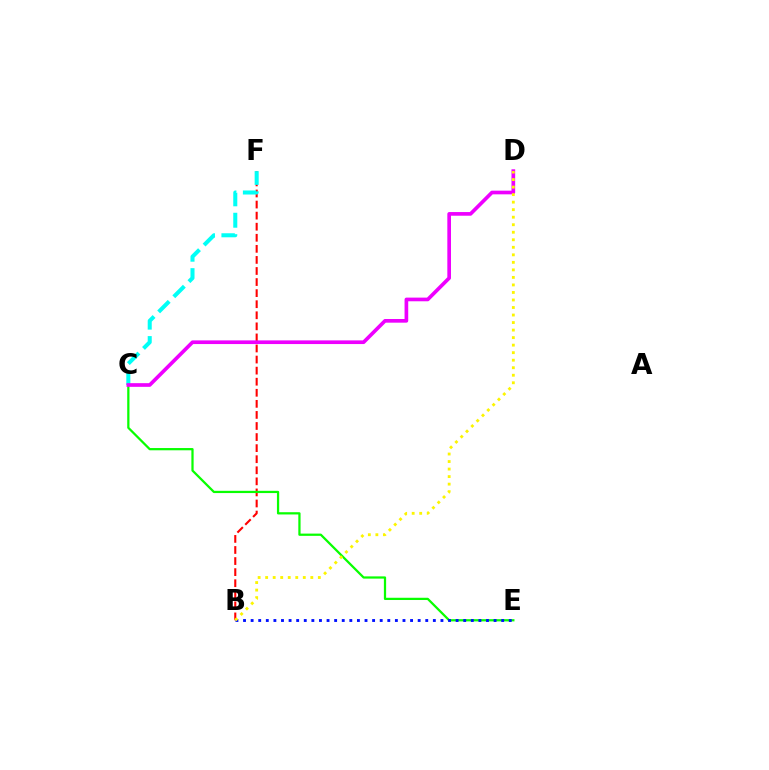{('B', 'F'): [{'color': '#ff0000', 'line_style': 'dashed', 'thickness': 1.5}], ('C', 'F'): [{'color': '#00fff6', 'line_style': 'dashed', 'thickness': 2.91}], ('C', 'E'): [{'color': '#08ff00', 'line_style': 'solid', 'thickness': 1.62}], ('B', 'E'): [{'color': '#0010ff', 'line_style': 'dotted', 'thickness': 2.06}], ('C', 'D'): [{'color': '#ee00ff', 'line_style': 'solid', 'thickness': 2.64}], ('B', 'D'): [{'color': '#fcf500', 'line_style': 'dotted', 'thickness': 2.04}]}